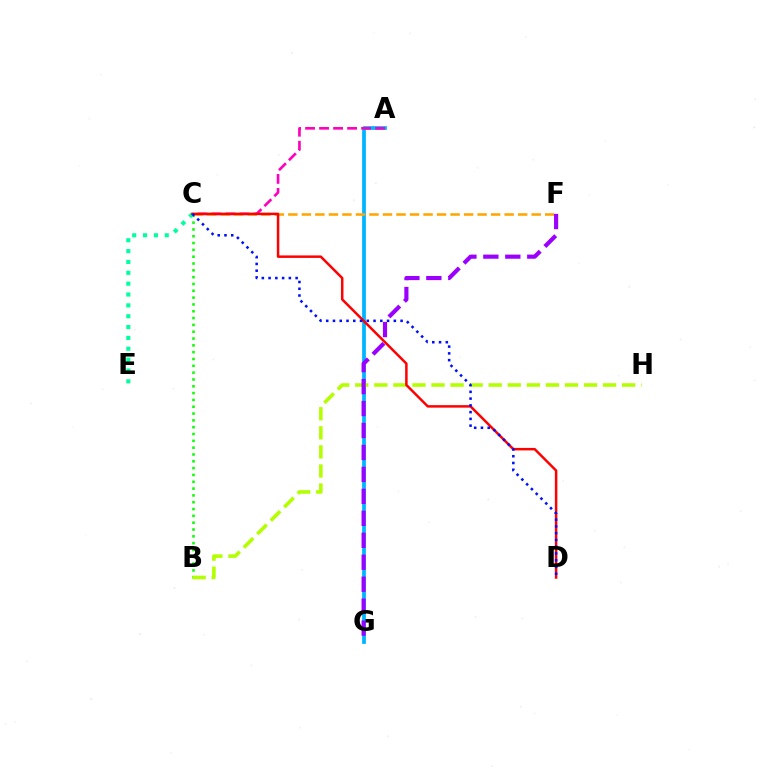{('B', 'C'): [{'color': '#08ff00', 'line_style': 'dotted', 'thickness': 1.85}], ('A', 'G'): [{'color': '#00b5ff', 'line_style': 'solid', 'thickness': 2.7}], ('B', 'H'): [{'color': '#b3ff00', 'line_style': 'dashed', 'thickness': 2.59}], ('C', 'E'): [{'color': '#00ff9d', 'line_style': 'dotted', 'thickness': 2.95}], ('A', 'C'): [{'color': '#ff00bd', 'line_style': 'dashed', 'thickness': 1.9}], ('C', 'F'): [{'color': '#ffa500', 'line_style': 'dashed', 'thickness': 1.84}], ('C', 'D'): [{'color': '#ff0000', 'line_style': 'solid', 'thickness': 1.79}, {'color': '#0010ff', 'line_style': 'dotted', 'thickness': 1.84}], ('F', 'G'): [{'color': '#9b00ff', 'line_style': 'dashed', 'thickness': 2.98}]}